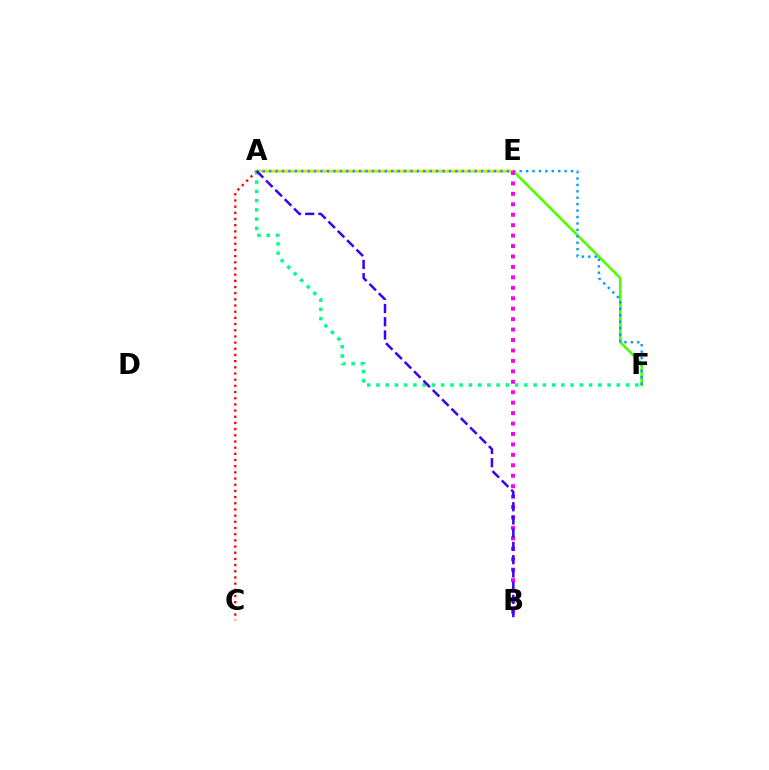{('A', 'F'): [{'color': '#4fff00', 'line_style': 'solid', 'thickness': 1.89}, {'color': '#009eff', 'line_style': 'dotted', 'thickness': 1.75}, {'color': '#00ff86', 'line_style': 'dotted', 'thickness': 2.51}], ('A', 'C'): [{'color': '#ff0000', 'line_style': 'dotted', 'thickness': 1.68}], ('A', 'E'): [{'color': '#ffd500', 'line_style': 'solid', 'thickness': 1.64}], ('B', 'E'): [{'color': '#ff00ed', 'line_style': 'dotted', 'thickness': 2.84}], ('A', 'B'): [{'color': '#3700ff', 'line_style': 'dashed', 'thickness': 1.8}]}